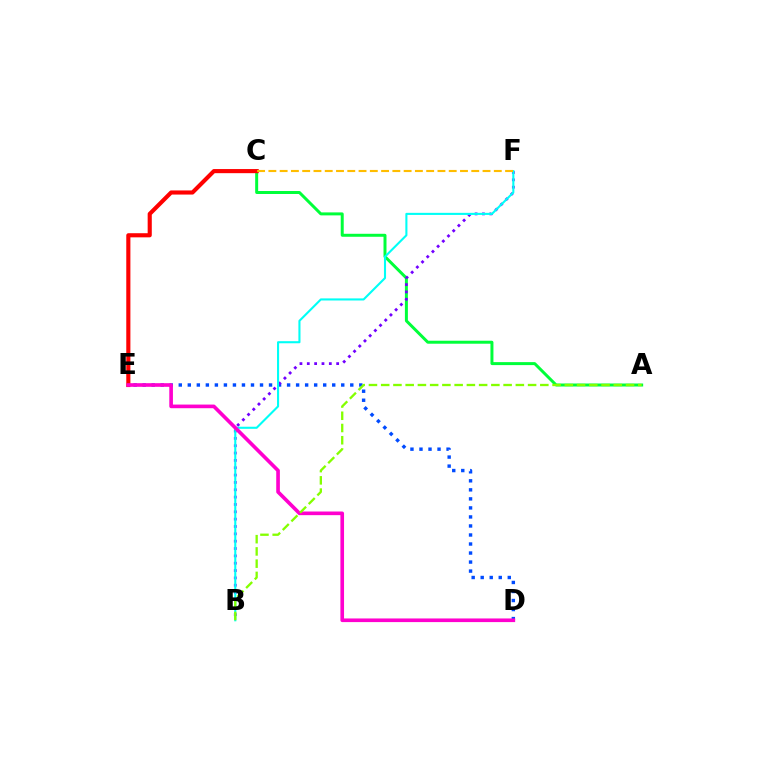{('D', 'E'): [{'color': '#004bff', 'line_style': 'dotted', 'thickness': 2.45}, {'color': '#ff00cf', 'line_style': 'solid', 'thickness': 2.62}], ('A', 'C'): [{'color': '#00ff39', 'line_style': 'solid', 'thickness': 2.15}], ('C', 'E'): [{'color': '#ff0000', 'line_style': 'solid', 'thickness': 2.97}], ('B', 'F'): [{'color': '#7200ff', 'line_style': 'dotted', 'thickness': 2.0}, {'color': '#00fff6', 'line_style': 'solid', 'thickness': 1.51}], ('A', 'B'): [{'color': '#84ff00', 'line_style': 'dashed', 'thickness': 1.66}], ('C', 'F'): [{'color': '#ffbd00', 'line_style': 'dashed', 'thickness': 1.53}]}